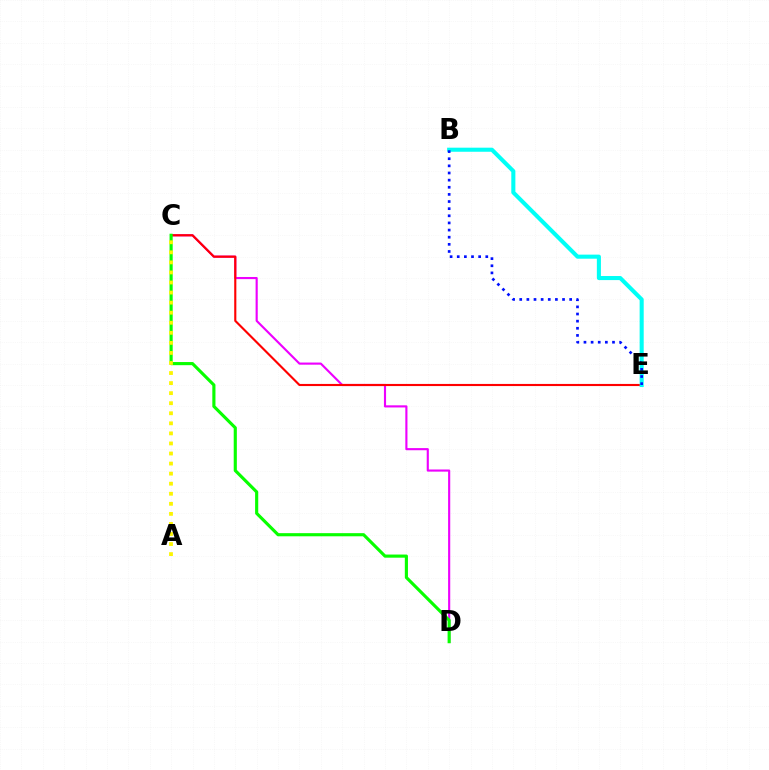{('C', 'D'): [{'color': '#ee00ff', 'line_style': 'solid', 'thickness': 1.54}, {'color': '#08ff00', 'line_style': 'solid', 'thickness': 2.26}], ('C', 'E'): [{'color': '#ff0000', 'line_style': 'solid', 'thickness': 1.53}], ('B', 'E'): [{'color': '#00fff6', 'line_style': 'solid', 'thickness': 2.93}, {'color': '#0010ff', 'line_style': 'dotted', 'thickness': 1.94}], ('A', 'C'): [{'color': '#fcf500', 'line_style': 'dotted', 'thickness': 2.73}]}